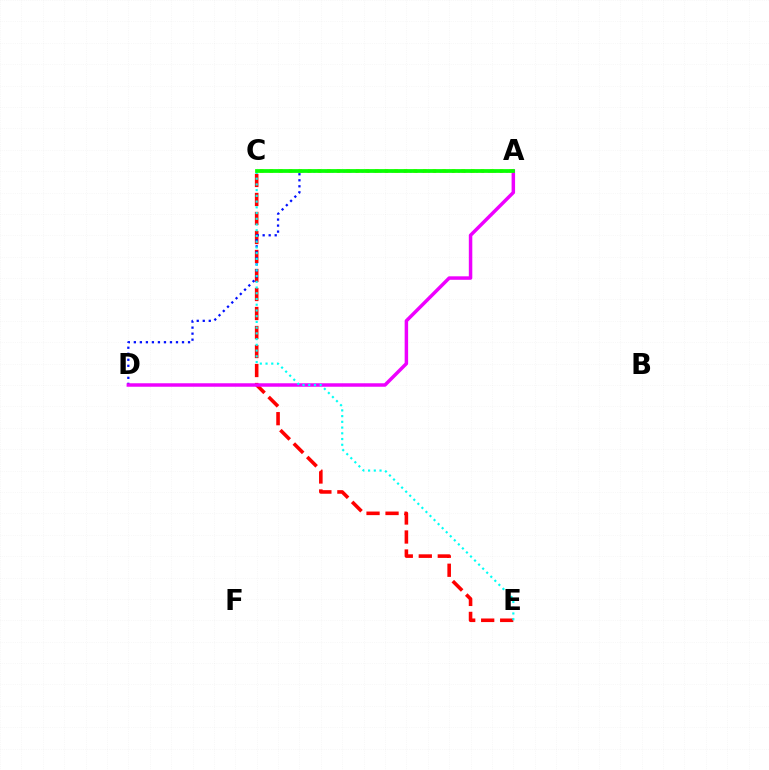{('A', 'C'): [{'color': '#fcf500', 'line_style': 'dotted', 'thickness': 2.61}, {'color': '#08ff00', 'line_style': 'solid', 'thickness': 2.7}], ('C', 'E'): [{'color': '#ff0000', 'line_style': 'dashed', 'thickness': 2.58}, {'color': '#00fff6', 'line_style': 'dotted', 'thickness': 1.56}], ('A', 'D'): [{'color': '#0010ff', 'line_style': 'dotted', 'thickness': 1.64}, {'color': '#ee00ff', 'line_style': 'solid', 'thickness': 2.51}]}